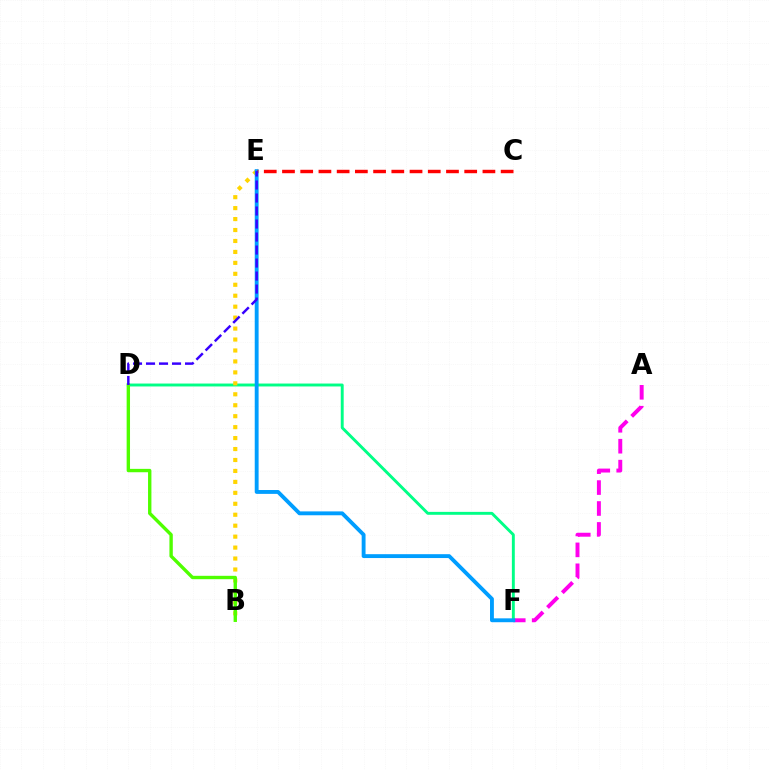{('A', 'F'): [{'color': '#ff00ed', 'line_style': 'dashed', 'thickness': 2.84}], ('D', 'F'): [{'color': '#00ff86', 'line_style': 'solid', 'thickness': 2.1}], ('B', 'E'): [{'color': '#ffd500', 'line_style': 'dotted', 'thickness': 2.98}], ('E', 'F'): [{'color': '#009eff', 'line_style': 'solid', 'thickness': 2.78}], ('C', 'E'): [{'color': '#ff0000', 'line_style': 'dashed', 'thickness': 2.48}], ('B', 'D'): [{'color': '#4fff00', 'line_style': 'solid', 'thickness': 2.43}], ('D', 'E'): [{'color': '#3700ff', 'line_style': 'dashed', 'thickness': 1.77}]}